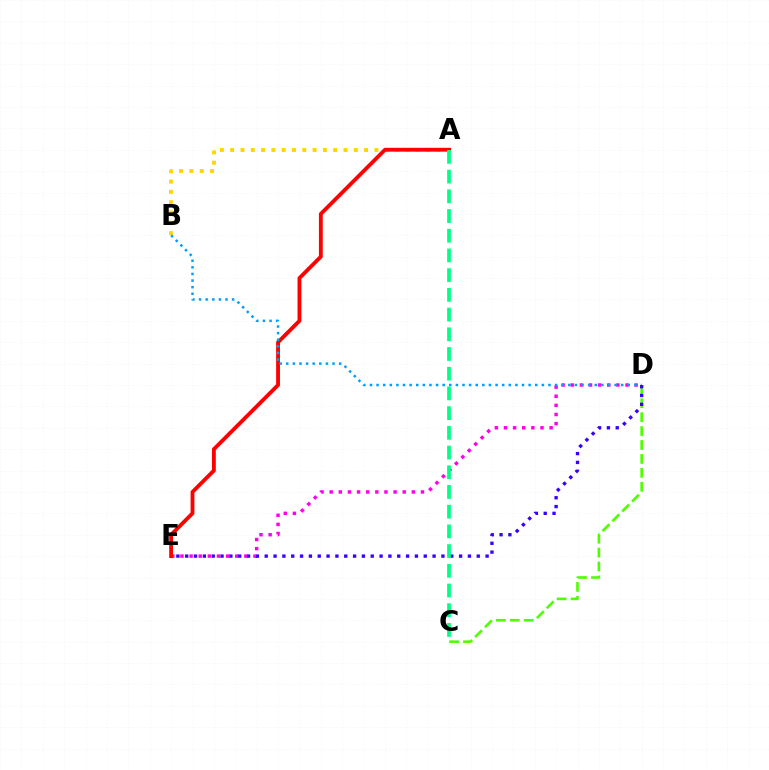{('D', 'E'): [{'color': '#ff00ed', 'line_style': 'dotted', 'thickness': 2.48}, {'color': '#3700ff', 'line_style': 'dotted', 'thickness': 2.4}], ('A', 'B'): [{'color': '#ffd500', 'line_style': 'dotted', 'thickness': 2.8}], ('C', 'D'): [{'color': '#4fff00', 'line_style': 'dashed', 'thickness': 1.89}], ('A', 'E'): [{'color': '#ff0000', 'line_style': 'solid', 'thickness': 2.76}], ('B', 'D'): [{'color': '#009eff', 'line_style': 'dotted', 'thickness': 1.8}], ('A', 'C'): [{'color': '#00ff86', 'line_style': 'dashed', 'thickness': 2.68}]}